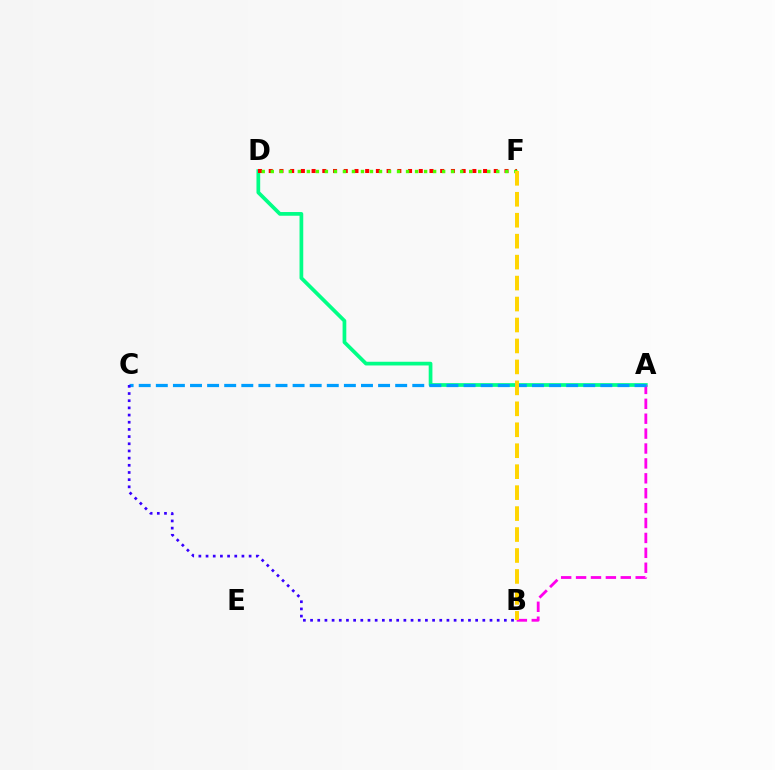{('A', 'D'): [{'color': '#00ff86', 'line_style': 'solid', 'thickness': 2.68}], ('D', 'F'): [{'color': '#ff0000', 'line_style': 'dotted', 'thickness': 2.91}, {'color': '#4fff00', 'line_style': 'dotted', 'thickness': 2.45}], ('A', 'B'): [{'color': '#ff00ed', 'line_style': 'dashed', 'thickness': 2.02}], ('A', 'C'): [{'color': '#009eff', 'line_style': 'dashed', 'thickness': 2.32}], ('B', 'C'): [{'color': '#3700ff', 'line_style': 'dotted', 'thickness': 1.95}], ('B', 'F'): [{'color': '#ffd500', 'line_style': 'dashed', 'thickness': 2.85}]}